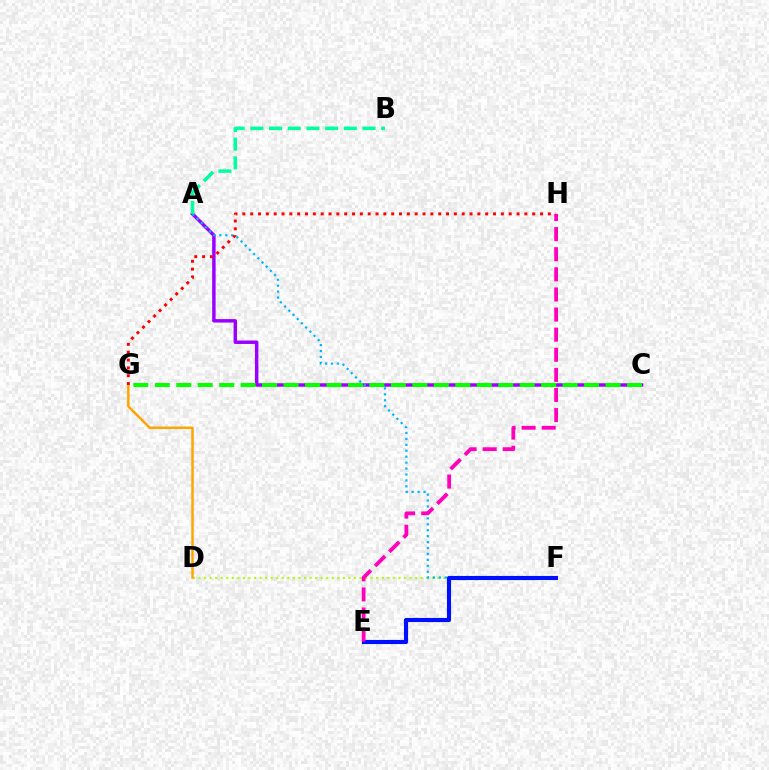{('D', 'F'): [{'color': '#b3ff00', 'line_style': 'dotted', 'thickness': 1.51}], ('A', 'C'): [{'color': '#9b00ff', 'line_style': 'solid', 'thickness': 2.5}], ('A', 'F'): [{'color': '#00b5ff', 'line_style': 'dotted', 'thickness': 1.61}], ('E', 'F'): [{'color': '#0010ff', 'line_style': 'solid', 'thickness': 2.97}], ('C', 'G'): [{'color': '#08ff00', 'line_style': 'dashed', 'thickness': 2.92}], ('D', 'G'): [{'color': '#ffa500', 'line_style': 'solid', 'thickness': 1.8}], ('E', 'H'): [{'color': '#ff00bd', 'line_style': 'dashed', 'thickness': 2.73}], ('G', 'H'): [{'color': '#ff0000', 'line_style': 'dotted', 'thickness': 2.13}], ('A', 'B'): [{'color': '#00ff9d', 'line_style': 'dashed', 'thickness': 2.54}]}